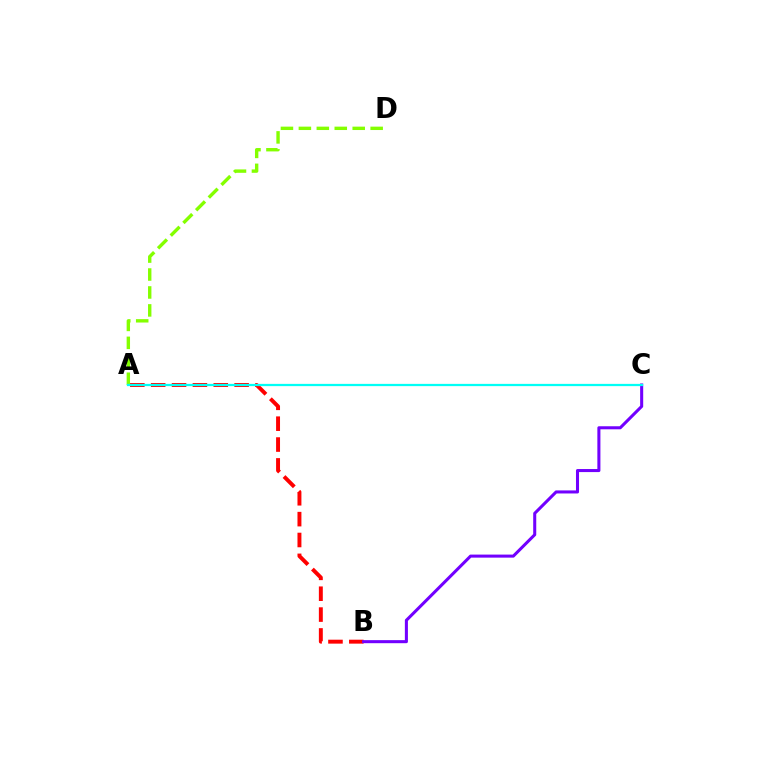{('A', 'B'): [{'color': '#ff0000', 'line_style': 'dashed', 'thickness': 2.83}], ('A', 'D'): [{'color': '#84ff00', 'line_style': 'dashed', 'thickness': 2.44}], ('B', 'C'): [{'color': '#7200ff', 'line_style': 'solid', 'thickness': 2.2}], ('A', 'C'): [{'color': '#00fff6', 'line_style': 'solid', 'thickness': 1.62}]}